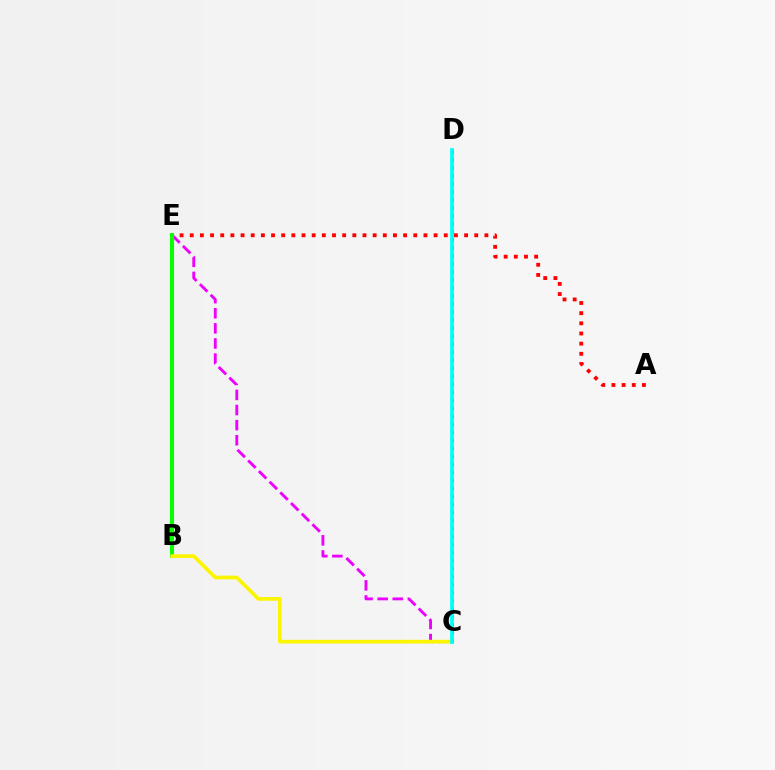{('A', 'E'): [{'color': '#ff0000', 'line_style': 'dotted', 'thickness': 2.76}], ('C', 'E'): [{'color': '#ee00ff', 'line_style': 'dashed', 'thickness': 2.05}], ('B', 'E'): [{'color': '#08ff00', 'line_style': 'solid', 'thickness': 2.94}], ('B', 'C'): [{'color': '#fcf500', 'line_style': 'solid', 'thickness': 2.66}], ('C', 'D'): [{'color': '#0010ff', 'line_style': 'dotted', 'thickness': 2.18}, {'color': '#00fff6', 'line_style': 'solid', 'thickness': 2.69}]}